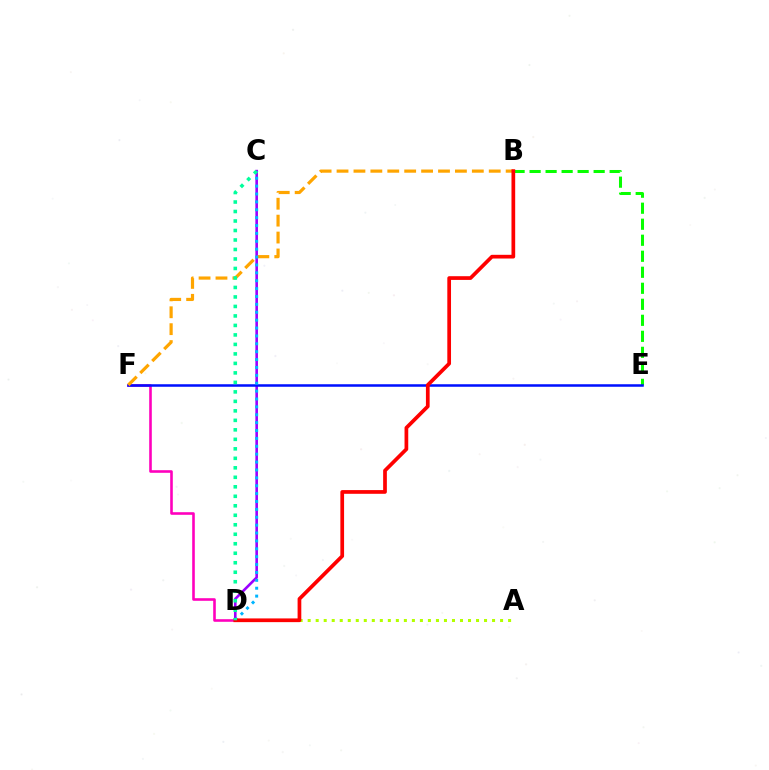{('D', 'F'): [{'color': '#ff00bd', 'line_style': 'solid', 'thickness': 1.87}], ('B', 'E'): [{'color': '#08ff00', 'line_style': 'dashed', 'thickness': 2.18}], ('C', 'D'): [{'color': '#9b00ff', 'line_style': 'solid', 'thickness': 1.89}, {'color': '#00b5ff', 'line_style': 'dotted', 'thickness': 2.14}, {'color': '#00ff9d', 'line_style': 'dotted', 'thickness': 2.58}], ('E', 'F'): [{'color': '#0010ff', 'line_style': 'solid', 'thickness': 1.81}], ('B', 'F'): [{'color': '#ffa500', 'line_style': 'dashed', 'thickness': 2.3}], ('A', 'D'): [{'color': '#b3ff00', 'line_style': 'dotted', 'thickness': 2.18}], ('B', 'D'): [{'color': '#ff0000', 'line_style': 'solid', 'thickness': 2.67}]}